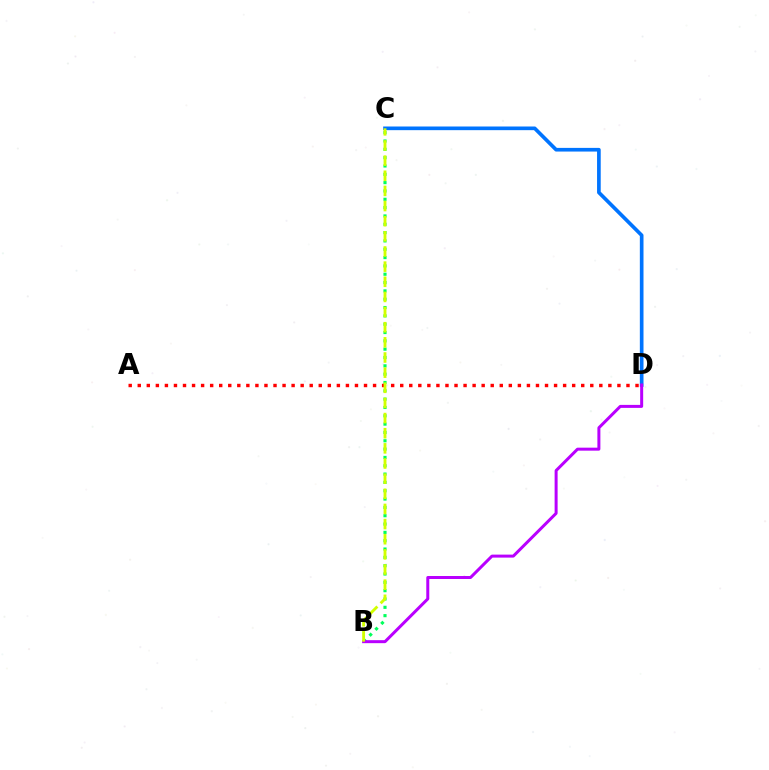{('B', 'C'): [{'color': '#00ff5c', 'line_style': 'dotted', 'thickness': 2.26}, {'color': '#d1ff00', 'line_style': 'dashed', 'thickness': 2.06}], ('C', 'D'): [{'color': '#0074ff', 'line_style': 'solid', 'thickness': 2.64}], ('A', 'D'): [{'color': '#ff0000', 'line_style': 'dotted', 'thickness': 2.46}], ('B', 'D'): [{'color': '#b900ff', 'line_style': 'solid', 'thickness': 2.16}]}